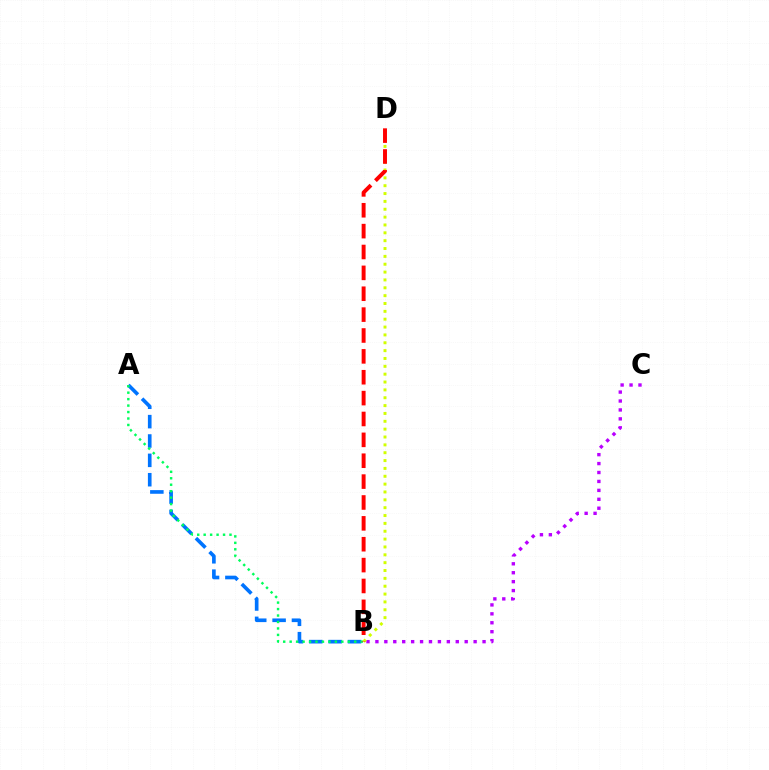{('A', 'B'): [{'color': '#0074ff', 'line_style': 'dashed', 'thickness': 2.63}, {'color': '#00ff5c', 'line_style': 'dotted', 'thickness': 1.75}], ('B', 'C'): [{'color': '#b900ff', 'line_style': 'dotted', 'thickness': 2.43}], ('B', 'D'): [{'color': '#d1ff00', 'line_style': 'dotted', 'thickness': 2.13}, {'color': '#ff0000', 'line_style': 'dashed', 'thickness': 2.84}]}